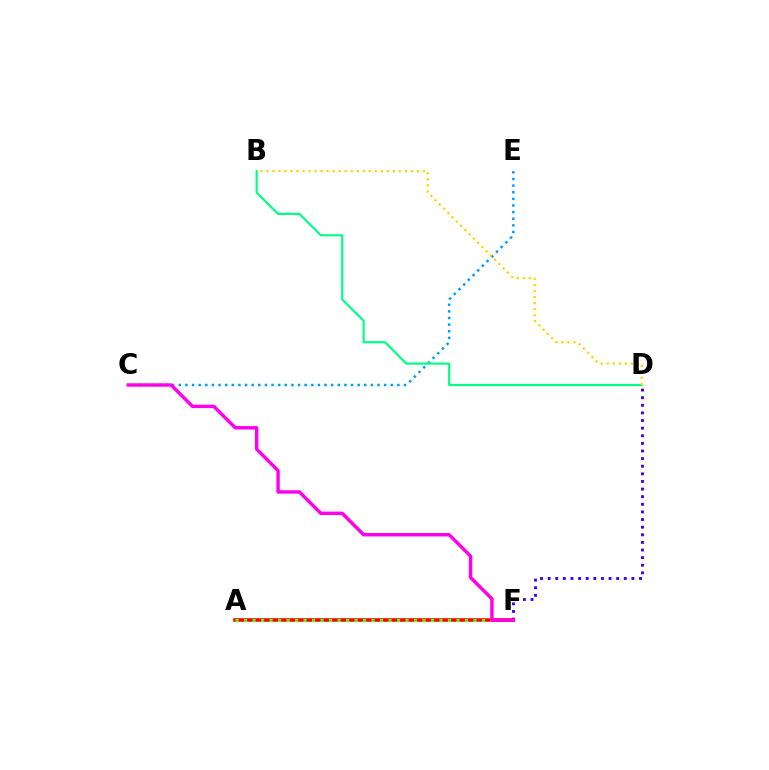{('D', 'F'): [{'color': '#3700ff', 'line_style': 'dotted', 'thickness': 2.07}], ('C', 'E'): [{'color': '#009eff', 'line_style': 'dotted', 'thickness': 1.8}], ('A', 'F'): [{'color': '#ff0000', 'line_style': 'solid', 'thickness': 2.57}, {'color': '#4fff00', 'line_style': 'dotted', 'thickness': 2.31}], ('B', 'D'): [{'color': '#00ff86', 'line_style': 'solid', 'thickness': 1.56}, {'color': '#ffd500', 'line_style': 'dotted', 'thickness': 1.64}], ('C', 'F'): [{'color': '#ff00ed', 'line_style': 'solid', 'thickness': 2.47}]}